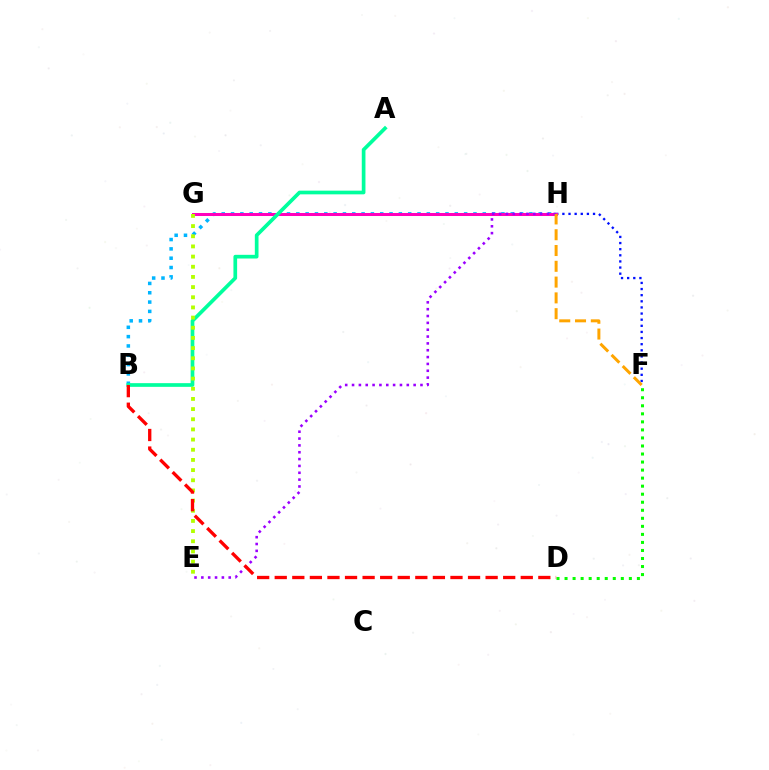{('B', 'H'): [{'color': '#00b5ff', 'line_style': 'dotted', 'thickness': 2.53}], ('F', 'H'): [{'color': '#0010ff', 'line_style': 'dotted', 'thickness': 1.66}, {'color': '#ffa500', 'line_style': 'dashed', 'thickness': 2.14}], ('G', 'H'): [{'color': '#ff00bd', 'line_style': 'solid', 'thickness': 2.16}], ('E', 'H'): [{'color': '#9b00ff', 'line_style': 'dotted', 'thickness': 1.86}], ('A', 'B'): [{'color': '#00ff9d', 'line_style': 'solid', 'thickness': 2.65}], ('D', 'F'): [{'color': '#08ff00', 'line_style': 'dotted', 'thickness': 2.18}], ('E', 'G'): [{'color': '#b3ff00', 'line_style': 'dotted', 'thickness': 2.76}], ('B', 'D'): [{'color': '#ff0000', 'line_style': 'dashed', 'thickness': 2.39}]}